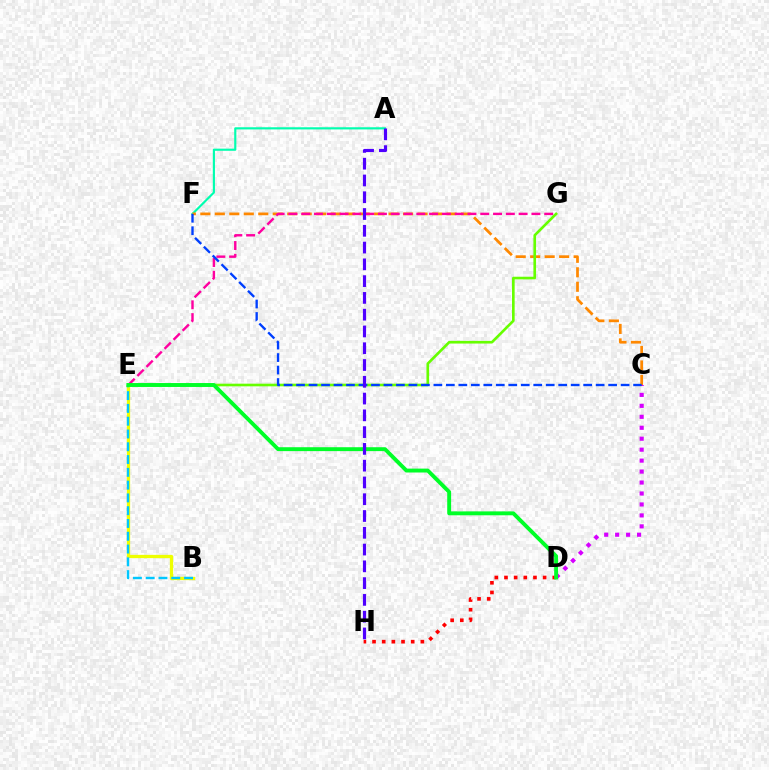{('A', 'F'): [{'color': '#00ffaf', 'line_style': 'solid', 'thickness': 1.55}], ('D', 'H'): [{'color': '#ff0000', 'line_style': 'dotted', 'thickness': 2.63}], ('C', 'D'): [{'color': '#d600ff', 'line_style': 'dotted', 'thickness': 2.98}], ('C', 'F'): [{'color': '#ff8800', 'line_style': 'dashed', 'thickness': 1.97}, {'color': '#003fff', 'line_style': 'dashed', 'thickness': 1.7}], ('B', 'E'): [{'color': '#eeff00', 'line_style': 'solid', 'thickness': 2.37}, {'color': '#00c7ff', 'line_style': 'dashed', 'thickness': 1.74}], ('E', 'G'): [{'color': '#ff00a0', 'line_style': 'dashed', 'thickness': 1.74}, {'color': '#66ff00', 'line_style': 'solid', 'thickness': 1.9}], ('D', 'E'): [{'color': '#00ff27', 'line_style': 'solid', 'thickness': 2.81}], ('A', 'H'): [{'color': '#4f00ff', 'line_style': 'dashed', 'thickness': 2.28}]}